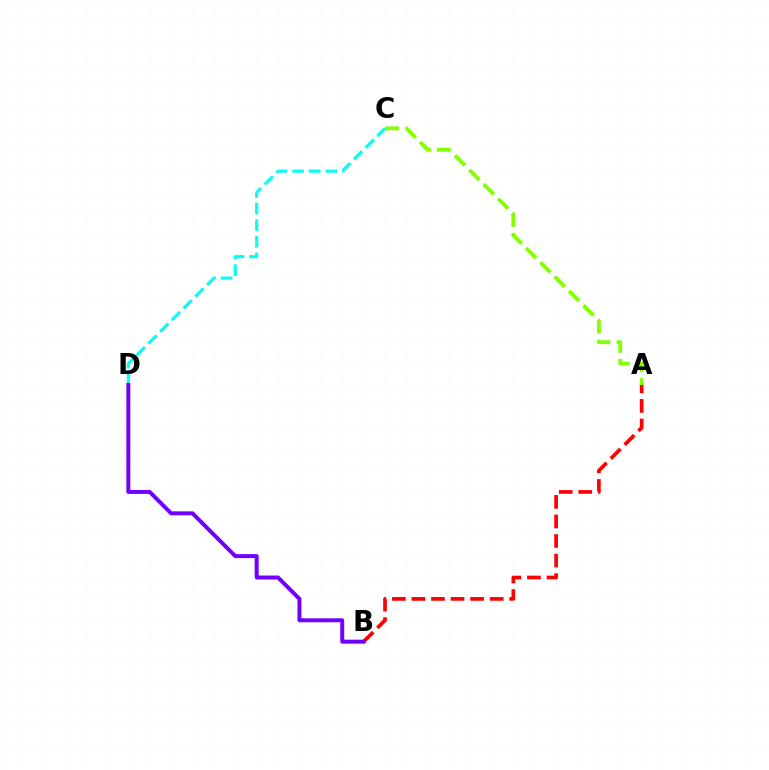{('C', 'D'): [{'color': '#00fff6', 'line_style': 'dashed', 'thickness': 2.25}], ('A', 'B'): [{'color': '#ff0000', 'line_style': 'dashed', 'thickness': 2.66}], ('A', 'C'): [{'color': '#84ff00', 'line_style': 'dashed', 'thickness': 2.76}], ('B', 'D'): [{'color': '#7200ff', 'line_style': 'solid', 'thickness': 2.86}]}